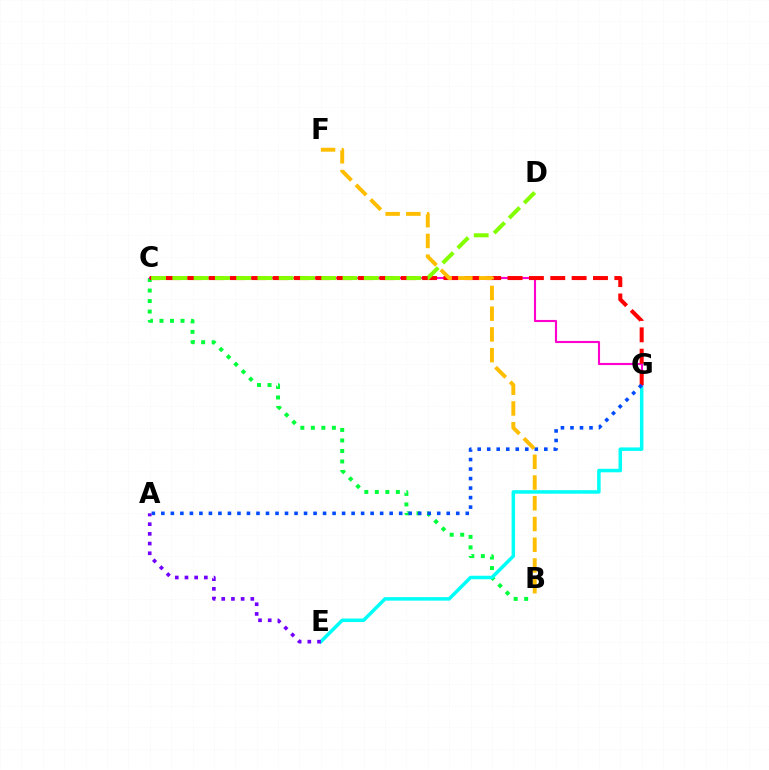{('B', 'C'): [{'color': '#00ff39', 'line_style': 'dotted', 'thickness': 2.86}], ('E', 'G'): [{'color': '#00fff6', 'line_style': 'solid', 'thickness': 2.52}], ('C', 'G'): [{'color': '#ff00cf', 'line_style': 'solid', 'thickness': 1.54}, {'color': '#ff0000', 'line_style': 'dashed', 'thickness': 2.9}], ('A', 'G'): [{'color': '#004bff', 'line_style': 'dotted', 'thickness': 2.58}], ('B', 'F'): [{'color': '#ffbd00', 'line_style': 'dashed', 'thickness': 2.82}], ('A', 'E'): [{'color': '#7200ff', 'line_style': 'dotted', 'thickness': 2.63}], ('C', 'D'): [{'color': '#84ff00', 'line_style': 'dashed', 'thickness': 2.89}]}